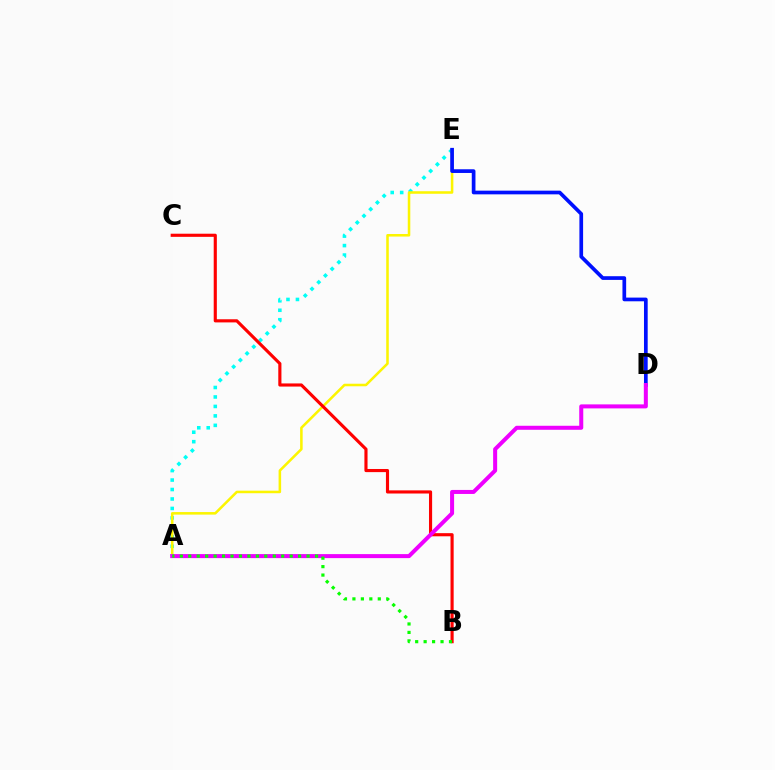{('A', 'E'): [{'color': '#00fff6', 'line_style': 'dotted', 'thickness': 2.57}, {'color': '#fcf500', 'line_style': 'solid', 'thickness': 1.83}], ('D', 'E'): [{'color': '#0010ff', 'line_style': 'solid', 'thickness': 2.66}], ('B', 'C'): [{'color': '#ff0000', 'line_style': 'solid', 'thickness': 2.26}], ('A', 'D'): [{'color': '#ee00ff', 'line_style': 'solid', 'thickness': 2.89}], ('A', 'B'): [{'color': '#08ff00', 'line_style': 'dotted', 'thickness': 2.3}]}